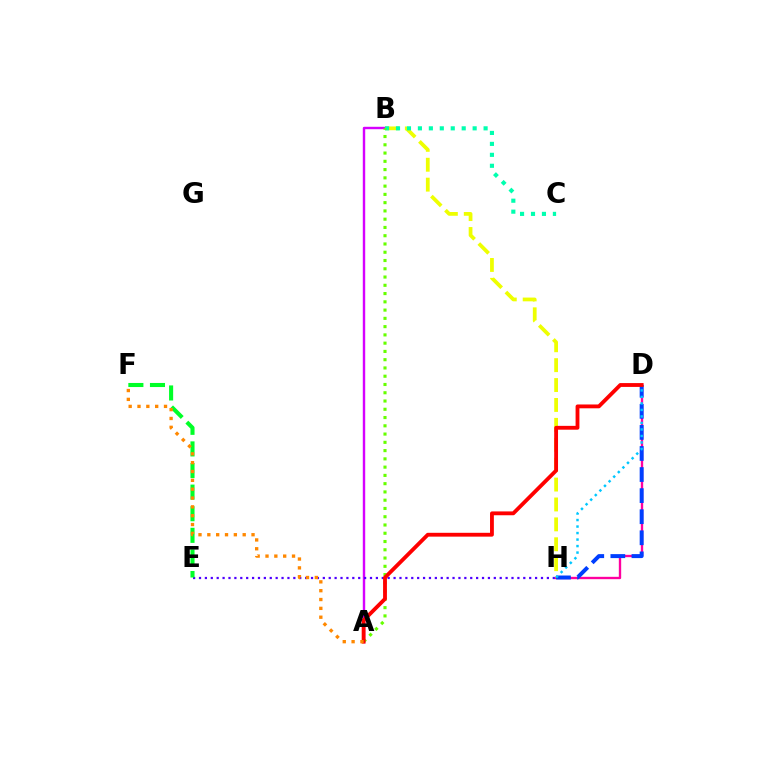{('A', 'B'): [{'color': '#d600ff', 'line_style': 'solid', 'thickness': 1.74}, {'color': '#66ff00', 'line_style': 'dotted', 'thickness': 2.25}], ('D', 'H'): [{'color': '#ff00a0', 'line_style': 'solid', 'thickness': 1.69}, {'color': '#003fff', 'line_style': 'dashed', 'thickness': 2.86}, {'color': '#00c7ff', 'line_style': 'dotted', 'thickness': 1.77}], ('B', 'H'): [{'color': '#eeff00', 'line_style': 'dashed', 'thickness': 2.7}], ('E', 'H'): [{'color': '#4f00ff', 'line_style': 'dotted', 'thickness': 1.6}], ('E', 'F'): [{'color': '#00ff27', 'line_style': 'dashed', 'thickness': 2.93}], ('B', 'C'): [{'color': '#00ffaf', 'line_style': 'dotted', 'thickness': 2.97}], ('A', 'D'): [{'color': '#ff0000', 'line_style': 'solid', 'thickness': 2.76}], ('A', 'F'): [{'color': '#ff8800', 'line_style': 'dotted', 'thickness': 2.4}]}